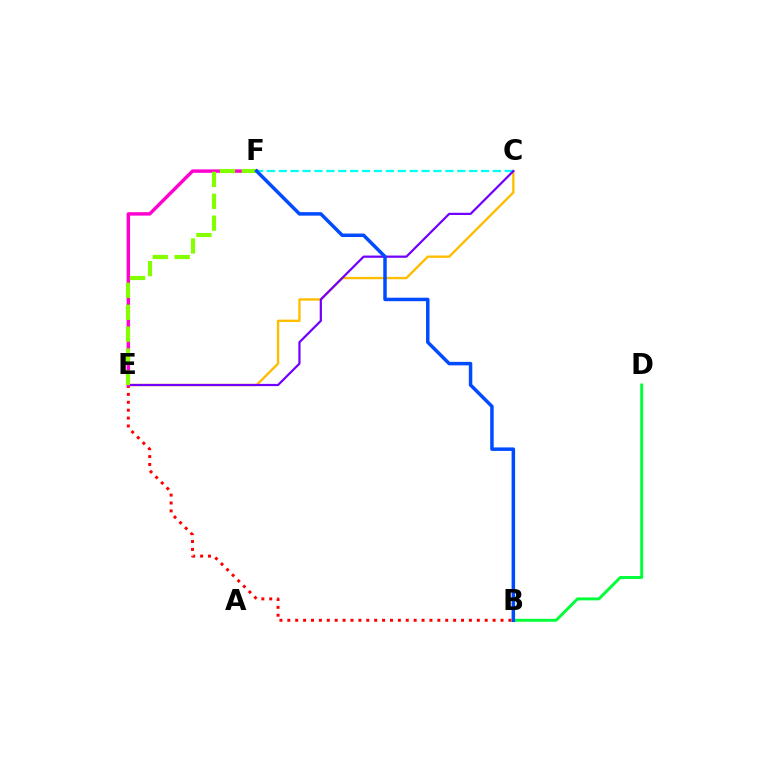{('C', 'E'): [{'color': '#ffbd00', 'line_style': 'solid', 'thickness': 1.69}, {'color': '#7200ff', 'line_style': 'solid', 'thickness': 1.6}], ('C', 'F'): [{'color': '#00fff6', 'line_style': 'dashed', 'thickness': 1.62}], ('B', 'E'): [{'color': '#ff0000', 'line_style': 'dotted', 'thickness': 2.15}], ('B', 'D'): [{'color': '#00ff39', 'line_style': 'solid', 'thickness': 2.11}], ('E', 'F'): [{'color': '#ff00cf', 'line_style': 'solid', 'thickness': 2.47}, {'color': '#84ff00', 'line_style': 'dashed', 'thickness': 2.97}], ('B', 'F'): [{'color': '#004bff', 'line_style': 'solid', 'thickness': 2.51}]}